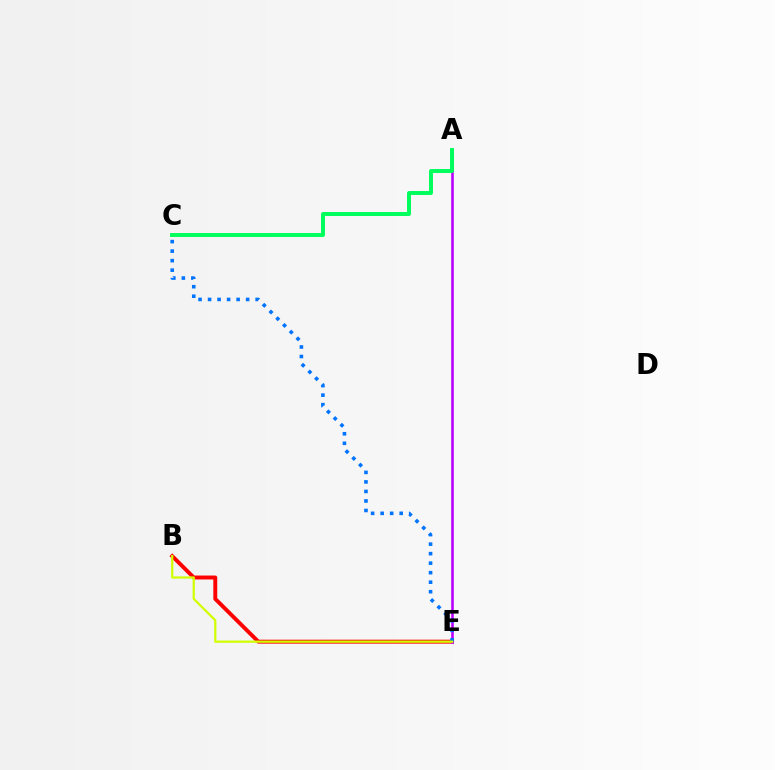{('B', 'E'): [{'color': '#ff0000', 'line_style': 'solid', 'thickness': 2.82}, {'color': '#d1ff00', 'line_style': 'solid', 'thickness': 1.61}], ('A', 'E'): [{'color': '#b900ff', 'line_style': 'solid', 'thickness': 1.87}], ('A', 'C'): [{'color': '#00ff5c', 'line_style': 'solid', 'thickness': 2.85}], ('C', 'E'): [{'color': '#0074ff', 'line_style': 'dotted', 'thickness': 2.59}]}